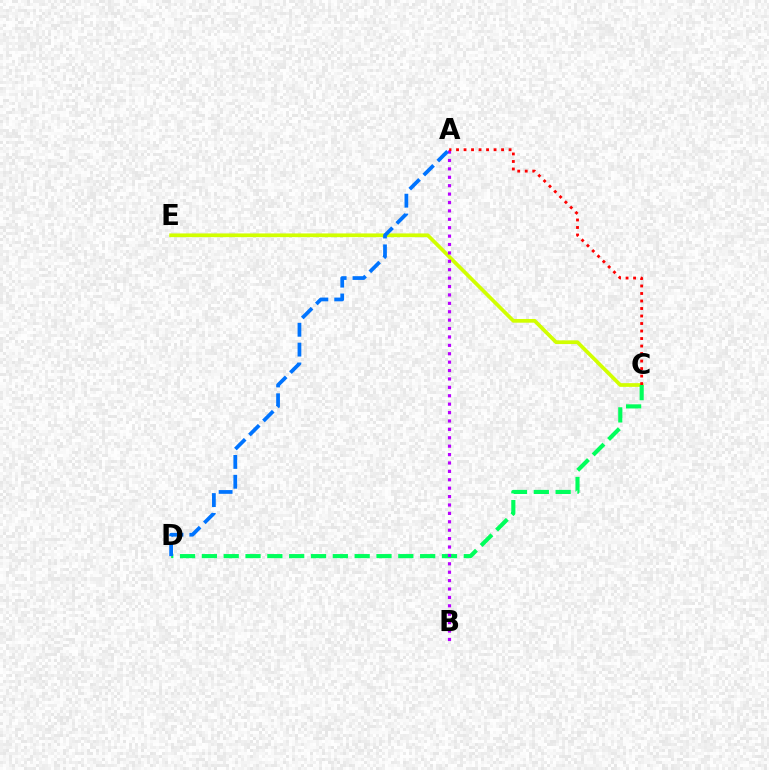{('C', 'E'): [{'color': '#d1ff00', 'line_style': 'solid', 'thickness': 2.67}], ('C', 'D'): [{'color': '#00ff5c', 'line_style': 'dashed', 'thickness': 2.97}], ('A', 'B'): [{'color': '#b900ff', 'line_style': 'dotted', 'thickness': 2.28}], ('A', 'D'): [{'color': '#0074ff', 'line_style': 'dashed', 'thickness': 2.7}], ('A', 'C'): [{'color': '#ff0000', 'line_style': 'dotted', 'thickness': 2.04}]}